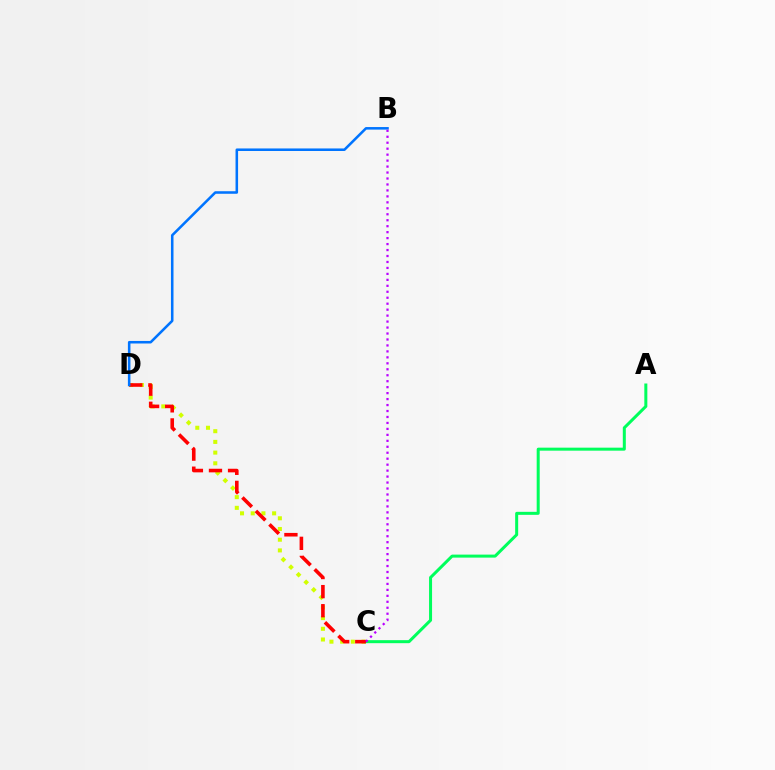{('C', 'D'): [{'color': '#d1ff00', 'line_style': 'dotted', 'thickness': 2.91}, {'color': '#ff0000', 'line_style': 'dashed', 'thickness': 2.59}], ('A', 'C'): [{'color': '#00ff5c', 'line_style': 'solid', 'thickness': 2.17}], ('B', 'D'): [{'color': '#0074ff', 'line_style': 'solid', 'thickness': 1.83}], ('B', 'C'): [{'color': '#b900ff', 'line_style': 'dotted', 'thickness': 1.62}]}